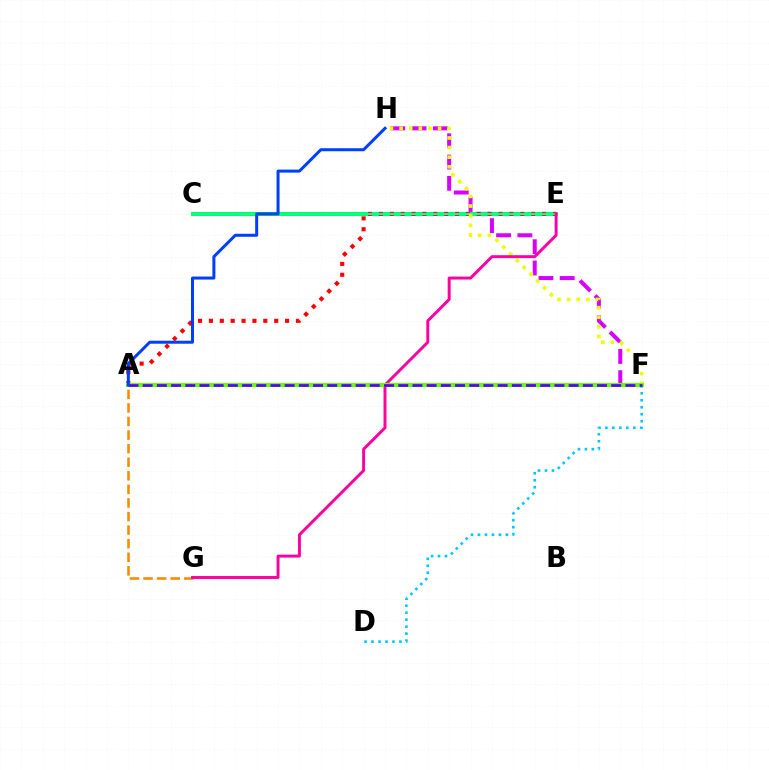{('A', 'G'): [{'color': '#ff8800', 'line_style': 'dashed', 'thickness': 1.84}], ('F', 'H'): [{'color': '#d600ff', 'line_style': 'dashed', 'thickness': 2.89}, {'color': '#eeff00', 'line_style': 'dotted', 'thickness': 2.61}], ('C', 'E'): [{'color': '#00ff27', 'line_style': 'solid', 'thickness': 2.77}, {'color': '#00ffaf', 'line_style': 'solid', 'thickness': 1.61}], ('A', 'E'): [{'color': '#ff0000', 'line_style': 'dotted', 'thickness': 2.96}], ('D', 'F'): [{'color': '#00c7ff', 'line_style': 'dotted', 'thickness': 1.9}], ('E', 'G'): [{'color': '#ff00a0', 'line_style': 'solid', 'thickness': 2.13}], ('A', 'F'): [{'color': '#66ff00', 'line_style': 'solid', 'thickness': 2.92}, {'color': '#4f00ff', 'line_style': 'dashed', 'thickness': 1.93}], ('A', 'H'): [{'color': '#003fff', 'line_style': 'solid', 'thickness': 2.17}]}